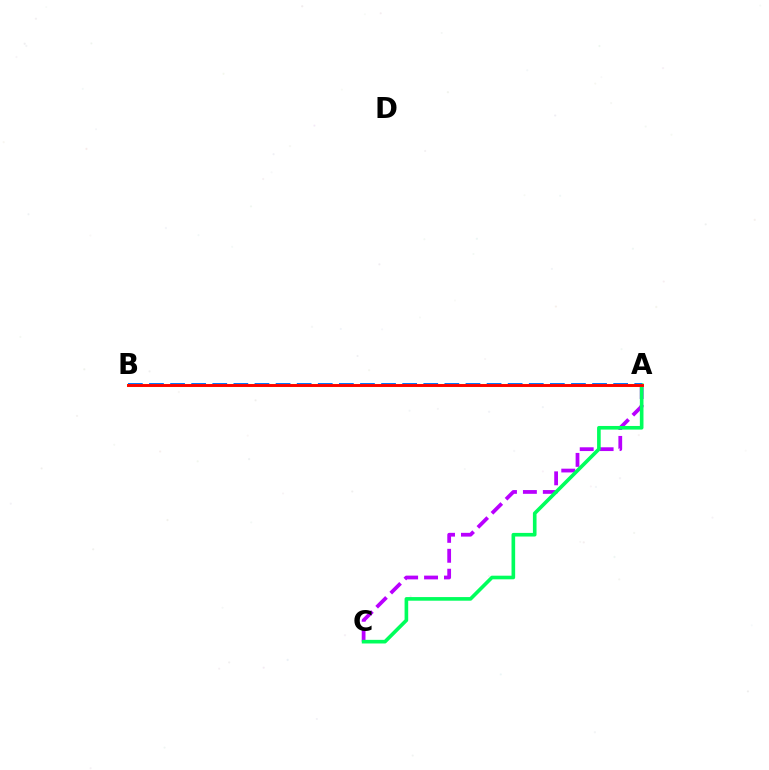{('A', 'C'): [{'color': '#b900ff', 'line_style': 'dashed', 'thickness': 2.71}, {'color': '#00ff5c', 'line_style': 'solid', 'thickness': 2.61}], ('A', 'B'): [{'color': '#0074ff', 'line_style': 'dashed', 'thickness': 2.87}, {'color': '#d1ff00', 'line_style': 'solid', 'thickness': 2.2}, {'color': '#ff0000', 'line_style': 'solid', 'thickness': 2.08}]}